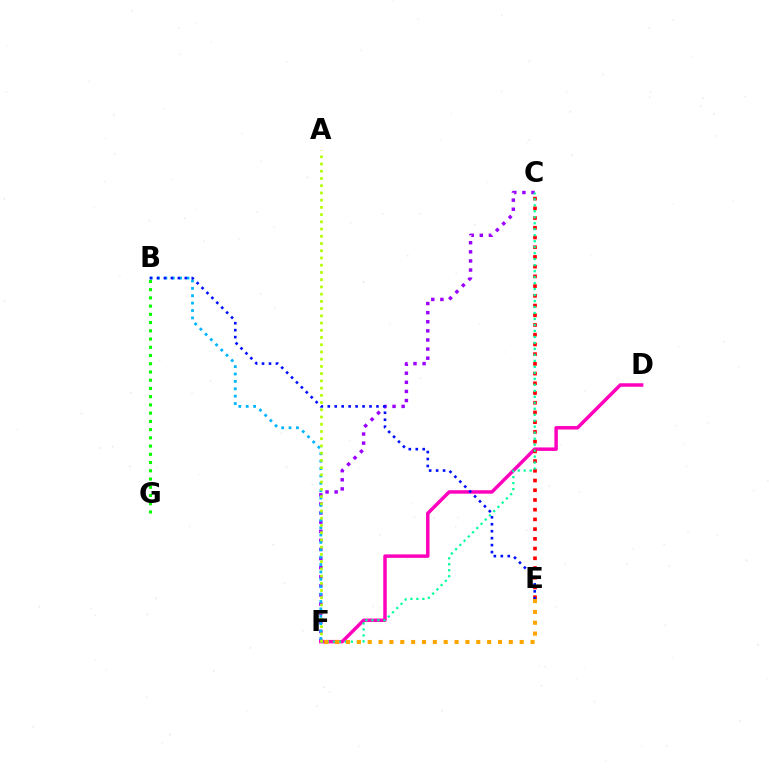{('C', 'F'): [{'color': '#9b00ff', 'line_style': 'dotted', 'thickness': 2.47}, {'color': '#00ff9d', 'line_style': 'dotted', 'thickness': 1.63}], ('D', 'F'): [{'color': '#ff00bd', 'line_style': 'solid', 'thickness': 2.5}], ('B', 'F'): [{'color': '#00b5ff', 'line_style': 'dotted', 'thickness': 2.01}], ('C', 'E'): [{'color': '#ff0000', 'line_style': 'dotted', 'thickness': 2.64}], ('B', 'E'): [{'color': '#0010ff', 'line_style': 'dotted', 'thickness': 1.89}], ('B', 'G'): [{'color': '#08ff00', 'line_style': 'dotted', 'thickness': 2.24}], ('A', 'F'): [{'color': '#b3ff00', 'line_style': 'dotted', 'thickness': 1.96}], ('E', 'F'): [{'color': '#ffa500', 'line_style': 'dotted', 'thickness': 2.95}]}